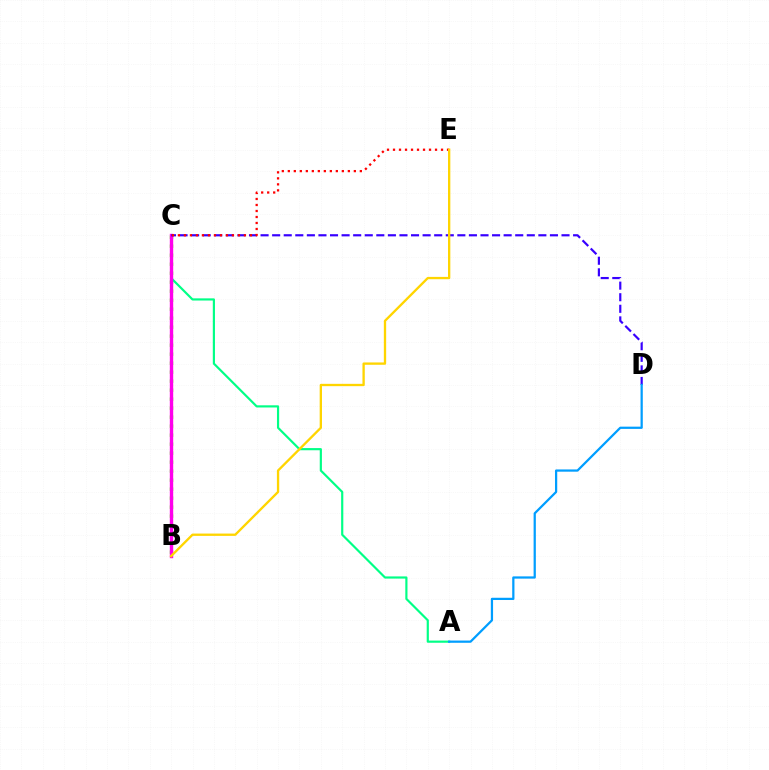{('B', 'C'): [{'color': '#4fff00', 'line_style': 'dotted', 'thickness': 2.44}, {'color': '#ff00ed', 'line_style': 'solid', 'thickness': 2.44}], ('A', 'C'): [{'color': '#00ff86', 'line_style': 'solid', 'thickness': 1.57}], ('C', 'D'): [{'color': '#3700ff', 'line_style': 'dashed', 'thickness': 1.57}], ('A', 'D'): [{'color': '#009eff', 'line_style': 'solid', 'thickness': 1.61}], ('C', 'E'): [{'color': '#ff0000', 'line_style': 'dotted', 'thickness': 1.63}], ('B', 'E'): [{'color': '#ffd500', 'line_style': 'solid', 'thickness': 1.67}]}